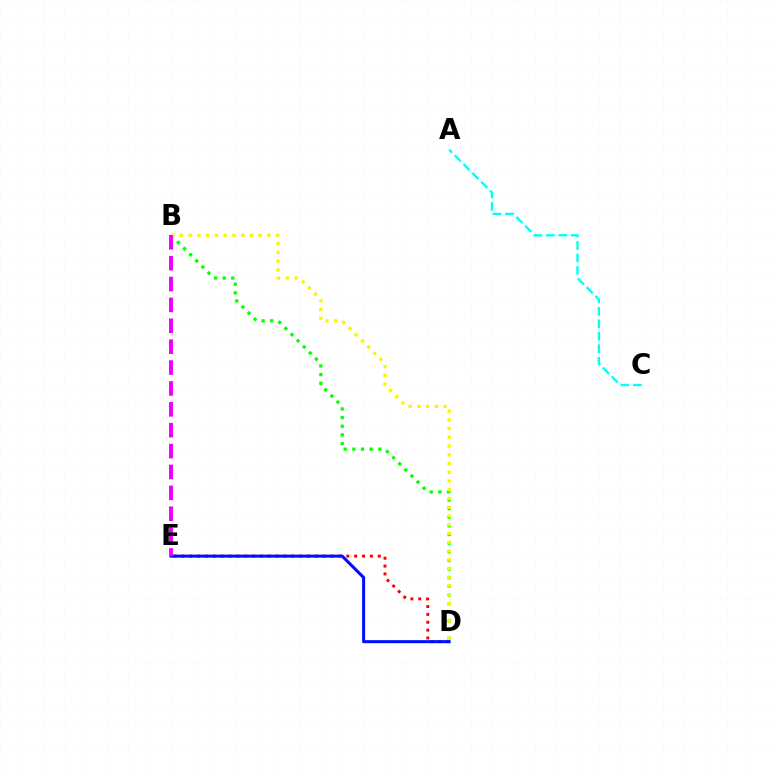{('D', 'E'): [{'color': '#ff0000', 'line_style': 'dotted', 'thickness': 2.14}, {'color': '#0010ff', 'line_style': 'solid', 'thickness': 2.19}], ('B', 'D'): [{'color': '#08ff00', 'line_style': 'dotted', 'thickness': 2.35}, {'color': '#fcf500', 'line_style': 'dotted', 'thickness': 2.38}], ('A', 'C'): [{'color': '#00fff6', 'line_style': 'dashed', 'thickness': 1.69}], ('B', 'E'): [{'color': '#ee00ff', 'line_style': 'dashed', 'thickness': 2.84}]}